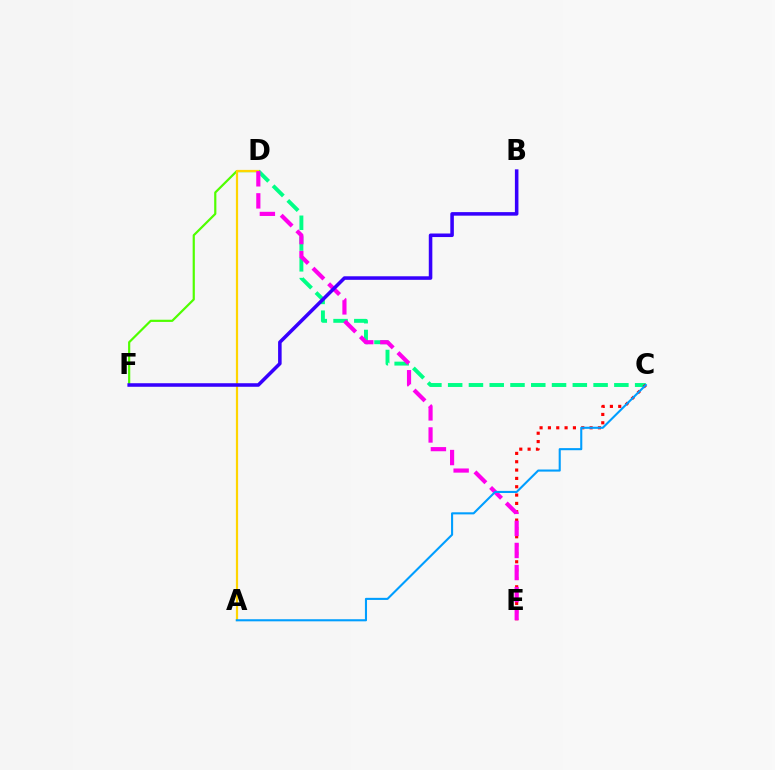{('C', 'D'): [{'color': '#00ff86', 'line_style': 'dashed', 'thickness': 2.82}], ('D', 'F'): [{'color': '#4fff00', 'line_style': 'solid', 'thickness': 1.58}], ('C', 'E'): [{'color': '#ff0000', 'line_style': 'dotted', 'thickness': 2.27}], ('A', 'D'): [{'color': '#ffd500', 'line_style': 'solid', 'thickness': 1.59}], ('D', 'E'): [{'color': '#ff00ed', 'line_style': 'dashed', 'thickness': 3.0}], ('B', 'F'): [{'color': '#3700ff', 'line_style': 'solid', 'thickness': 2.55}], ('A', 'C'): [{'color': '#009eff', 'line_style': 'solid', 'thickness': 1.51}]}